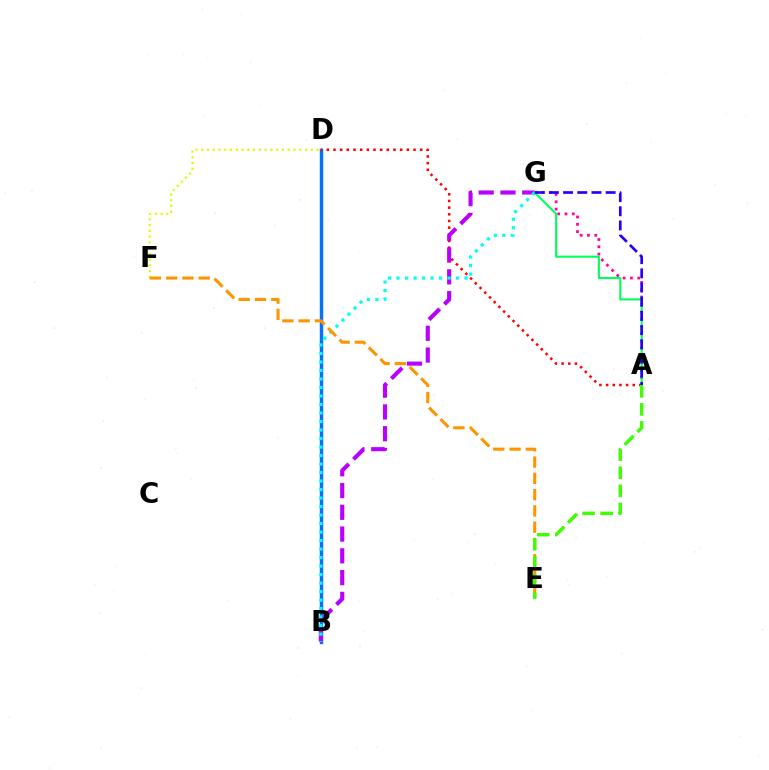{('A', 'G'): [{'color': '#ff00ac', 'line_style': 'dotted', 'thickness': 1.99}, {'color': '#00ff5c', 'line_style': 'solid', 'thickness': 1.5}, {'color': '#2500ff', 'line_style': 'dashed', 'thickness': 1.93}], ('B', 'D'): [{'color': '#0074ff', 'line_style': 'solid', 'thickness': 2.48}], ('A', 'D'): [{'color': '#ff0000', 'line_style': 'dotted', 'thickness': 1.81}], ('B', 'G'): [{'color': '#b900ff', 'line_style': 'dashed', 'thickness': 2.96}, {'color': '#00fff6', 'line_style': 'dotted', 'thickness': 2.31}], ('D', 'F'): [{'color': '#d1ff00', 'line_style': 'dotted', 'thickness': 1.57}], ('E', 'F'): [{'color': '#ff9400', 'line_style': 'dashed', 'thickness': 2.21}], ('A', 'E'): [{'color': '#3dff00', 'line_style': 'dashed', 'thickness': 2.45}]}